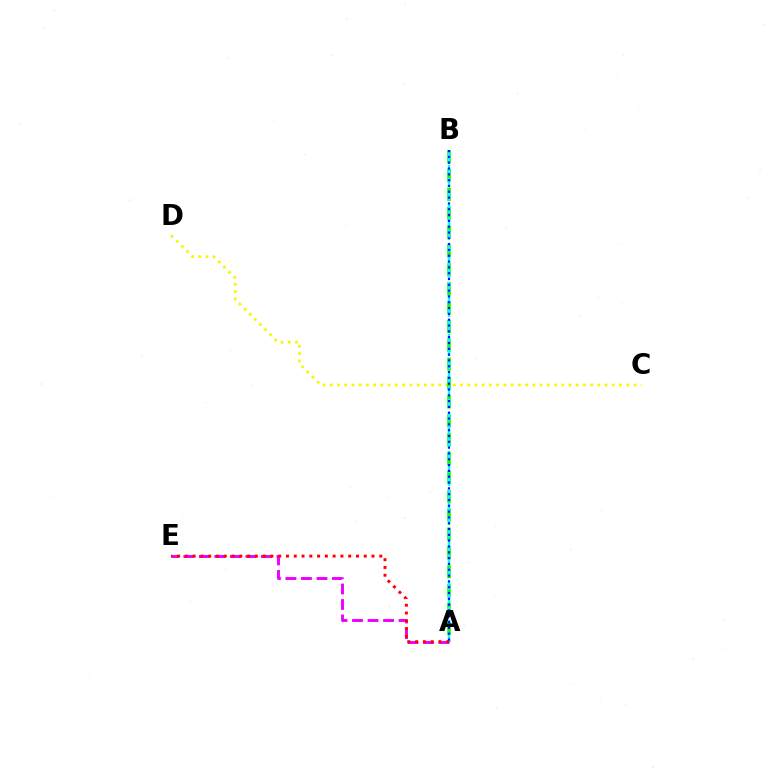{('A', 'E'): [{'color': '#ee00ff', 'line_style': 'dashed', 'thickness': 2.11}, {'color': '#ff0000', 'line_style': 'dotted', 'thickness': 2.11}], ('C', 'D'): [{'color': '#fcf500', 'line_style': 'dotted', 'thickness': 1.96}], ('A', 'B'): [{'color': '#08ff00', 'line_style': 'dashed', 'thickness': 2.56}, {'color': '#00fff6', 'line_style': 'dashed', 'thickness': 1.77}, {'color': '#0010ff', 'line_style': 'dotted', 'thickness': 1.58}]}